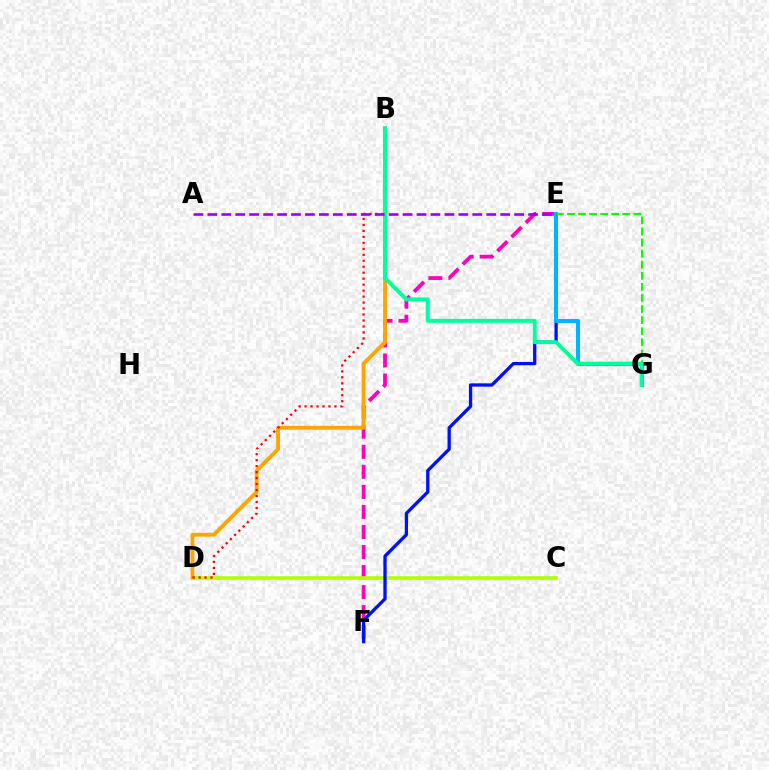{('E', 'F'): [{'color': '#ff00bd', 'line_style': 'dashed', 'thickness': 2.72}, {'color': '#0010ff', 'line_style': 'solid', 'thickness': 2.37}], ('C', 'D'): [{'color': '#b3ff00', 'line_style': 'solid', 'thickness': 2.61}], ('E', 'G'): [{'color': '#00b5ff', 'line_style': 'solid', 'thickness': 2.91}, {'color': '#08ff00', 'line_style': 'dashed', 'thickness': 1.5}], ('B', 'D'): [{'color': '#ffa500', 'line_style': 'solid', 'thickness': 2.77}, {'color': '#ff0000', 'line_style': 'dotted', 'thickness': 1.62}], ('B', 'G'): [{'color': '#00ff9d', 'line_style': 'solid', 'thickness': 2.83}], ('A', 'E'): [{'color': '#9b00ff', 'line_style': 'dashed', 'thickness': 1.89}]}